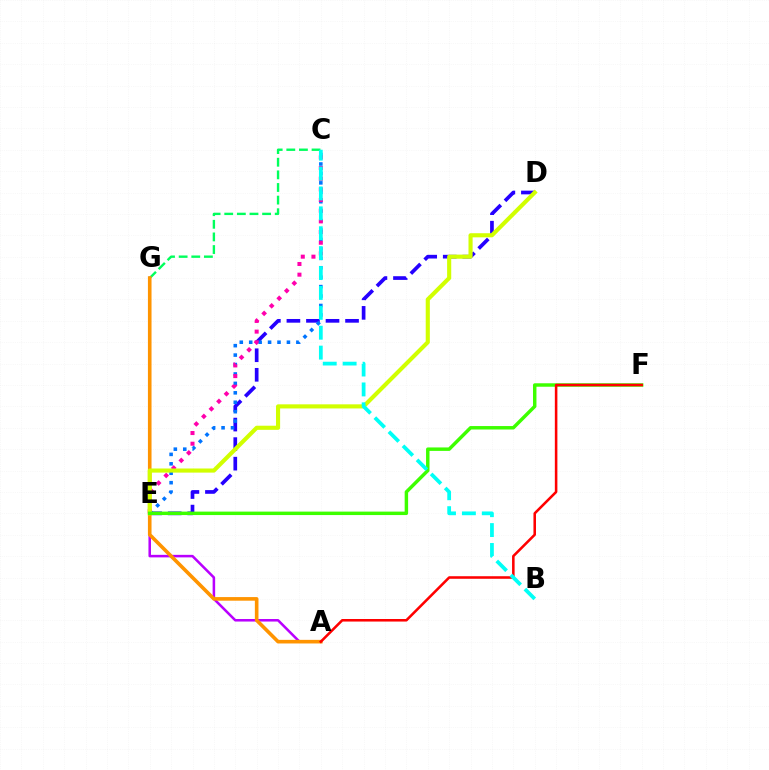{('A', 'G'): [{'color': '#b900ff', 'line_style': 'solid', 'thickness': 1.83}, {'color': '#ff9400', 'line_style': 'solid', 'thickness': 2.6}], ('D', 'E'): [{'color': '#2500ff', 'line_style': 'dashed', 'thickness': 2.66}, {'color': '#d1ff00', 'line_style': 'solid', 'thickness': 2.96}], ('C', 'G'): [{'color': '#00ff5c', 'line_style': 'dashed', 'thickness': 1.71}], ('C', 'E'): [{'color': '#0074ff', 'line_style': 'dotted', 'thickness': 2.56}, {'color': '#ff00ac', 'line_style': 'dotted', 'thickness': 2.9}], ('E', 'F'): [{'color': '#3dff00', 'line_style': 'solid', 'thickness': 2.49}], ('A', 'F'): [{'color': '#ff0000', 'line_style': 'solid', 'thickness': 1.84}], ('B', 'C'): [{'color': '#00fff6', 'line_style': 'dashed', 'thickness': 2.7}]}